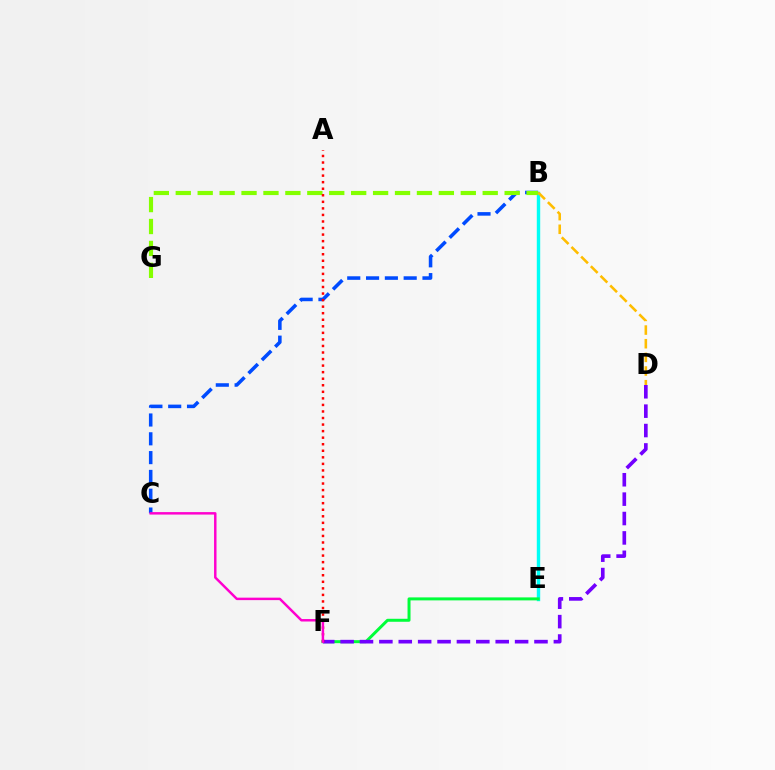{('B', 'E'): [{'color': '#00fff6', 'line_style': 'solid', 'thickness': 2.45}], ('E', 'F'): [{'color': '#00ff39', 'line_style': 'solid', 'thickness': 2.15}], ('D', 'F'): [{'color': '#7200ff', 'line_style': 'dashed', 'thickness': 2.63}], ('B', 'C'): [{'color': '#004bff', 'line_style': 'dashed', 'thickness': 2.56}], ('B', 'D'): [{'color': '#ffbd00', 'line_style': 'dashed', 'thickness': 1.86}], ('B', 'G'): [{'color': '#84ff00', 'line_style': 'dashed', 'thickness': 2.98}], ('A', 'F'): [{'color': '#ff0000', 'line_style': 'dotted', 'thickness': 1.78}], ('C', 'F'): [{'color': '#ff00cf', 'line_style': 'solid', 'thickness': 1.77}]}